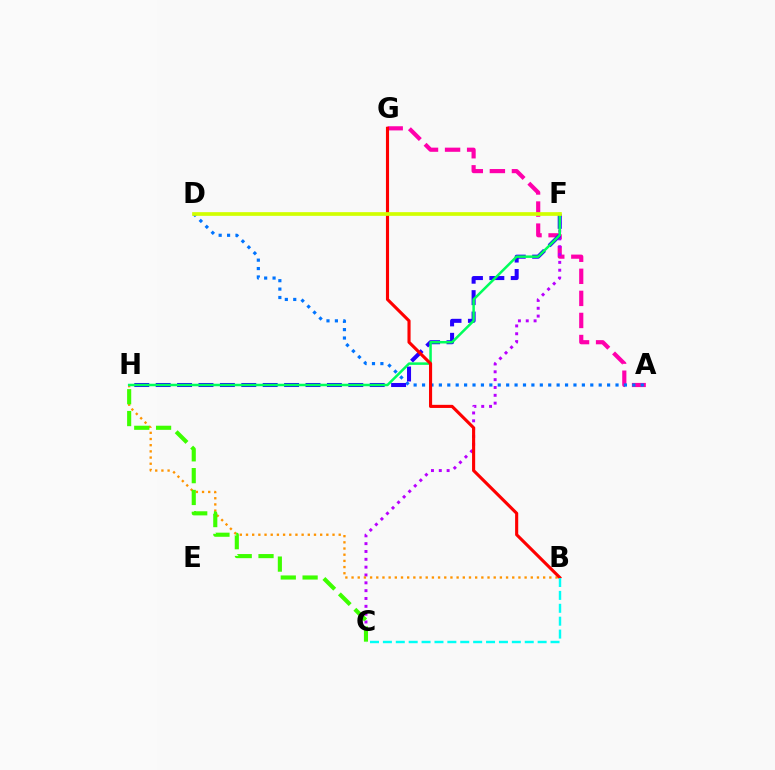{('A', 'G'): [{'color': '#ff00ac', 'line_style': 'dashed', 'thickness': 3.0}], ('C', 'F'): [{'color': '#b900ff', 'line_style': 'dotted', 'thickness': 2.13}], ('B', 'H'): [{'color': '#ff9400', 'line_style': 'dotted', 'thickness': 1.68}], ('A', 'D'): [{'color': '#0074ff', 'line_style': 'dotted', 'thickness': 2.29}], ('C', 'H'): [{'color': '#3dff00', 'line_style': 'dashed', 'thickness': 2.96}], ('F', 'H'): [{'color': '#2500ff', 'line_style': 'dashed', 'thickness': 2.91}, {'color': '#00ff5c', 'line_style': 'solid', 'thickness': 1.81}], ('B', 'G'): [{'color': '#ff0000', 'line_style': 'solid', 'thickness': 2.24}], ('B', 'C'): [{'color': '#00fff6', 'line_style': 'dashed', 'thickness': 1.75}], ('D', 'F'): [{'color': '#d1ff00', 'line_style': 'solid', 'thickness': 2.66}]}